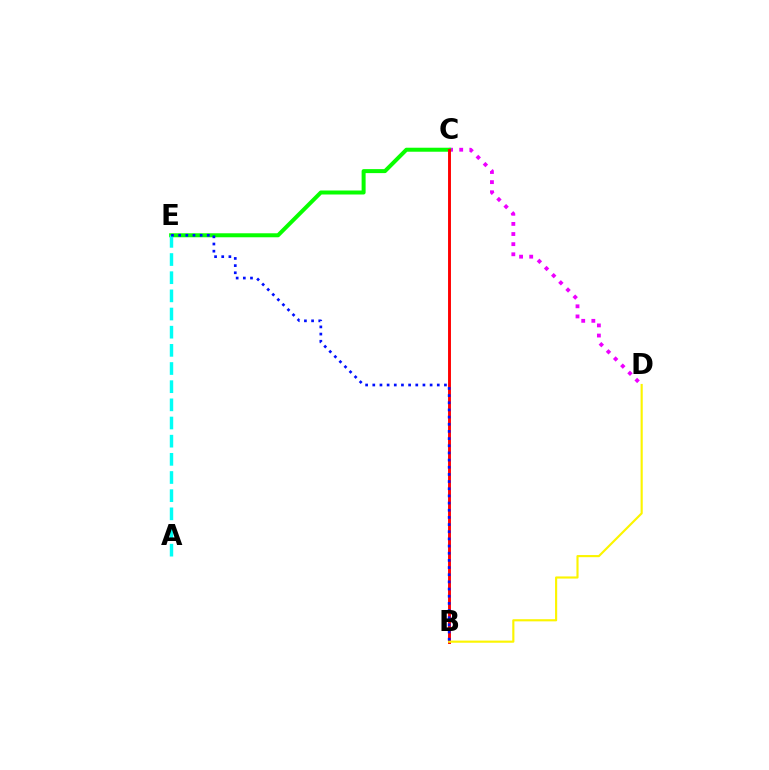{('C', 'D'): [{'color': '#ee00ff', 'line_style': 'dotted', 'thickness': 2.75}], ('C', 'E'): [{'color': '#08ff00', 'line_style': 'solid', 'thickness': 2.88}], ('B', 'C'): [{'color': '#ff0000', 'line_style': 'solid', 'thickness': 2.09}], ('A', 'E'): [{'color': '#00fff6', 'line_style': 'dashed', 'thickness': 2.47}], ('B', 'D'): [{'color': '#fcf500', 'line_style': 'solid', 'thickness': 1.54}], ('B', 'E'): [{'color': '#0010ff', 'line_style': 'dotted', 'thickness': 1.95}]}